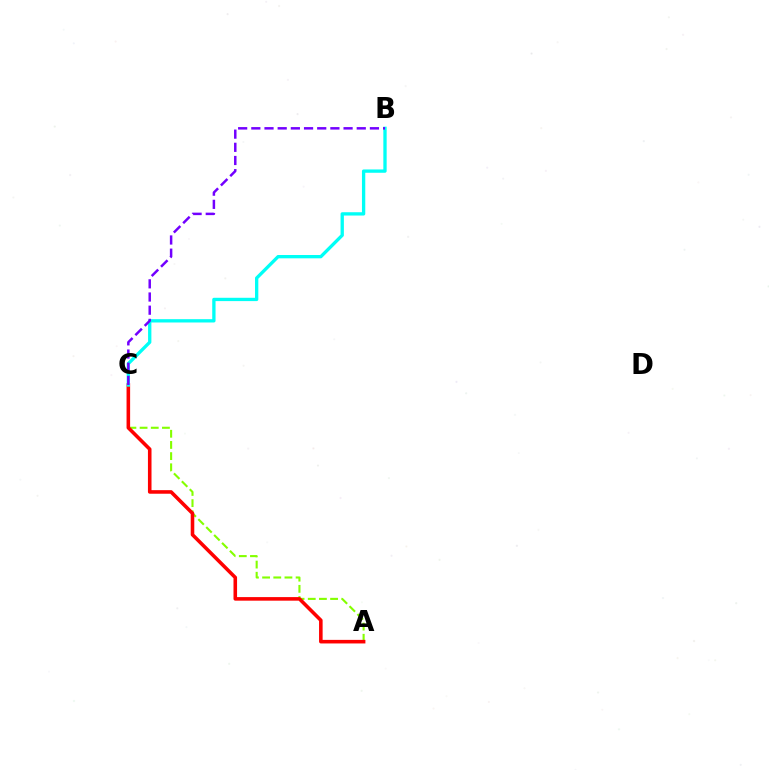{('A', 'C'): [{'color': '#84ff00', 'line_style': 'dashed', 'thickness': 1.52}, {'color': '#ff0000', 'line_style': 'solid', 'thickness': 2.57}], ('B', 'C'): [{'color': '#00fff6', 'line_style': 'solid', 'thickness': 2.39}, {'color': '#7200ff', 'line_style': 'dashed', 'thickness': 1.79}]}